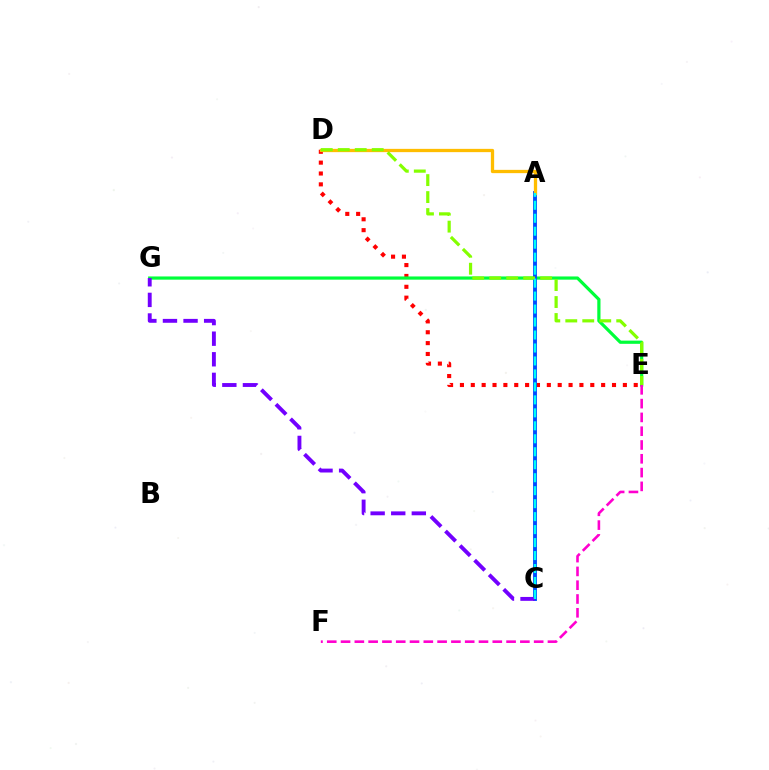{('D', 'E'): [{'color': '#ff0000', 'line_style': 'dotted', 'thickness': 2.95}, {'color': '#84ff00', 'line_style': 'dashed', 'thickness': 2.31}], ('E', 'G'): [{'color': '#00ff39', 'line_style': 'solid', 'thickness': 2.31}], ('A', 'C'): [{'color': '#004bff', 'line_style': 'solid', 'thickness': 2.79}, {'color': '#00fff6', 'line_style': 'dashed', 'thickness': 1.76}], ('E', 'F'): [{'color': '#ff00cf', 'line_style': 'dashed', 'thickness': 1.87}], ('A', 'D'): [{'color': '#ffbd00', 'line_style': 'solid', 'thickness': 2.36}], ('C', 'G'): [{'color': '#7200ff', 'line_style': 'dashed', 'thickness': 2.8}]}